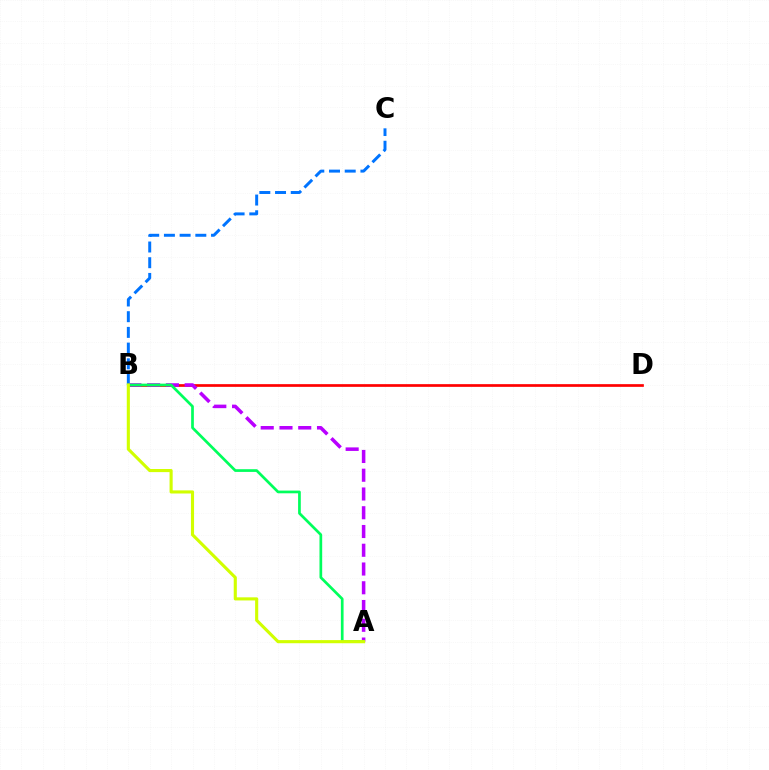{('B', 'D'): [{'color': '#ff0000', 'line_style': 'solid', 'thickness': 1.94}], ('B', 'C'): [{'color': '#0074ff', 'line_style': 'dashed', 'thickness': 2.13}], ('A', 'B'): [{'color': '#b900ff', 'line_style': 'dashed', 'thickness': 2.55}, {'color': '#00ff5c', 'line_style': 'solid', 'thickness': 1.95}, {'color': '#d1ff00', 'line_style': 'solid', 'thickness': 2.24}]}